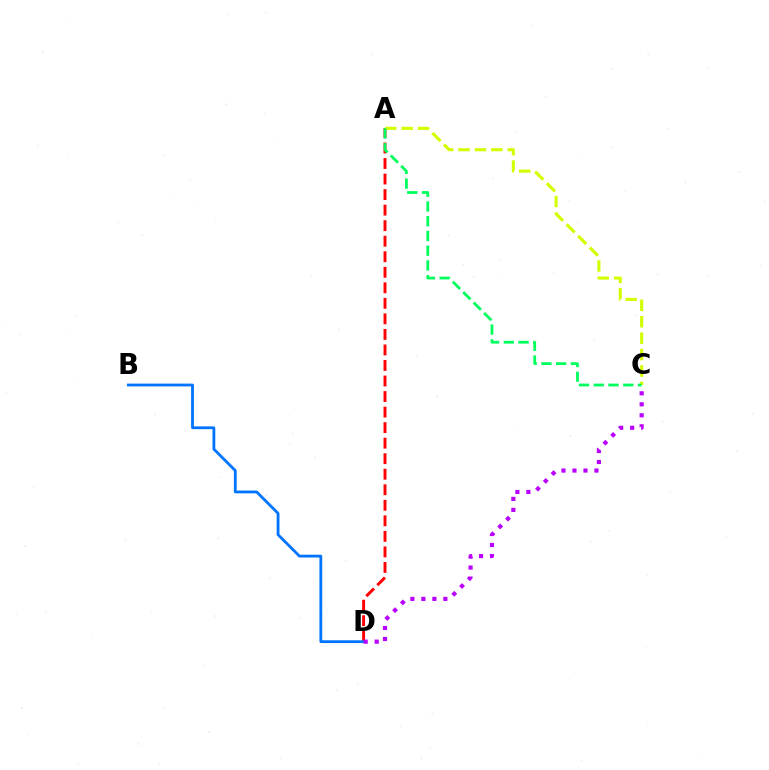{('A', 'D'): [{'color': '#ff0000', 'line_style': 'dashed', 'thickness': 2.11}], ('B', 'D'): [{'color': '#0074ff', 'line_style': 'solid', 'thickness': 2.02}], ('C', 'D'): [{'color': '#b900ff', 'line_style': 'dotted', 'thickness': 2.99}], ('A', 'C'): [{'color': '#d1ff00', 'line_style': 'dashed', 'thickness': 2.23}, {'color': '#00ff5c', 'line_style': 'dashed', 'thickness': 2.0}]}